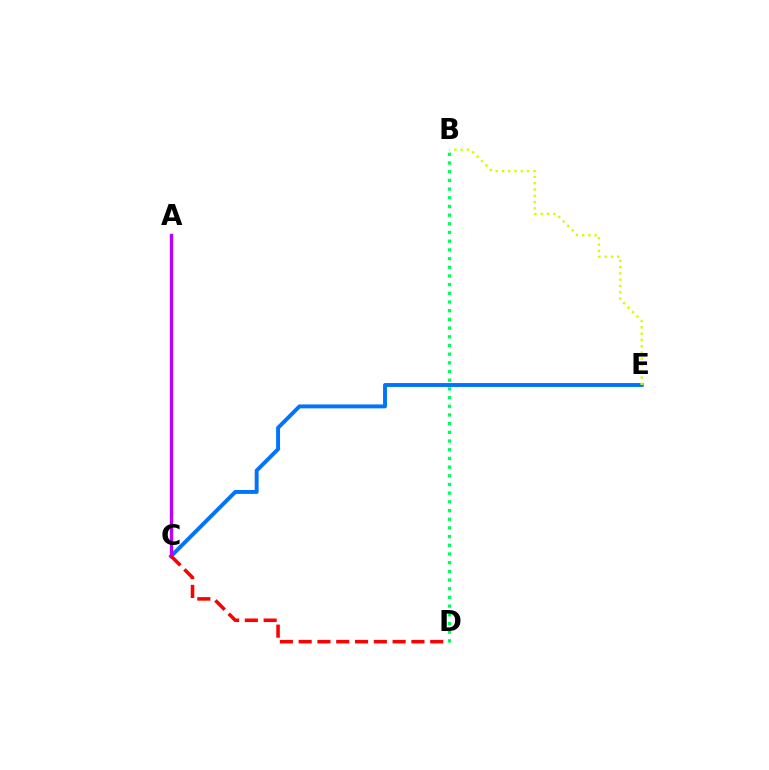{('B', 'D'): [{'color': '#00ff5c', 'line_style': 'dotted', 'thickness': 2.36}], ('C', 'E'): [{'color': '#0074ff', 'line_style': 'solid', 'thickness': 2.82}], ('B', 'E'): [{'color': '#d1ff00', 'line_style': 'dotted', 'thickness': 1.71}], ('A', 'C'): [{'color': '#b900ff', 'line_style': 'solid', 'thickness': 2.41}], ('C', 'D'): [{'color': '#ff0000', 'line_style': 'dashed', 'thickness': 2.55}]}